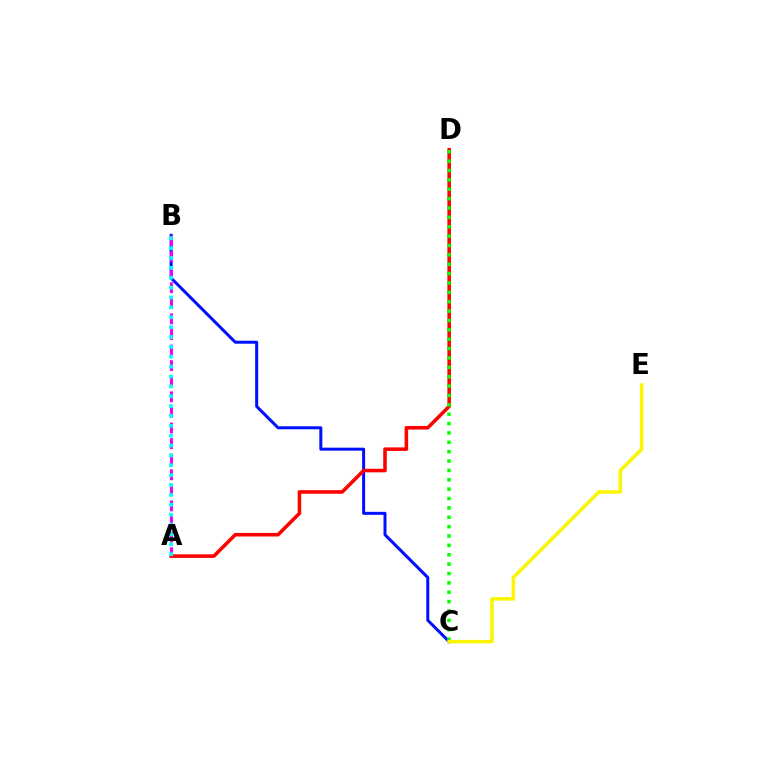{('B', 'C'): [{'color': '#0010ff', 'line_style': 'solid', 'thickness': 2.16}], ('A', 'D'): [{'color': '#ff0000', 'line_style': 'solid', 'thickness': 2.56}], ('C', 'D'): [{'color': '#08ff00', 'line_style': 'dotted', 'thickness': 2.55}], ('A', 'B'): [{'color': '#ee00ff', 'line_style': 'dashed', 'thickness': 2.12}, {'color': '#00fff6', 'line_style': 'dotted', 'thickness': 2.68}], ('C', 'E'): [{'color': '#fcf500', 'line_style': 'solid', 'thickness': 2.53}]}